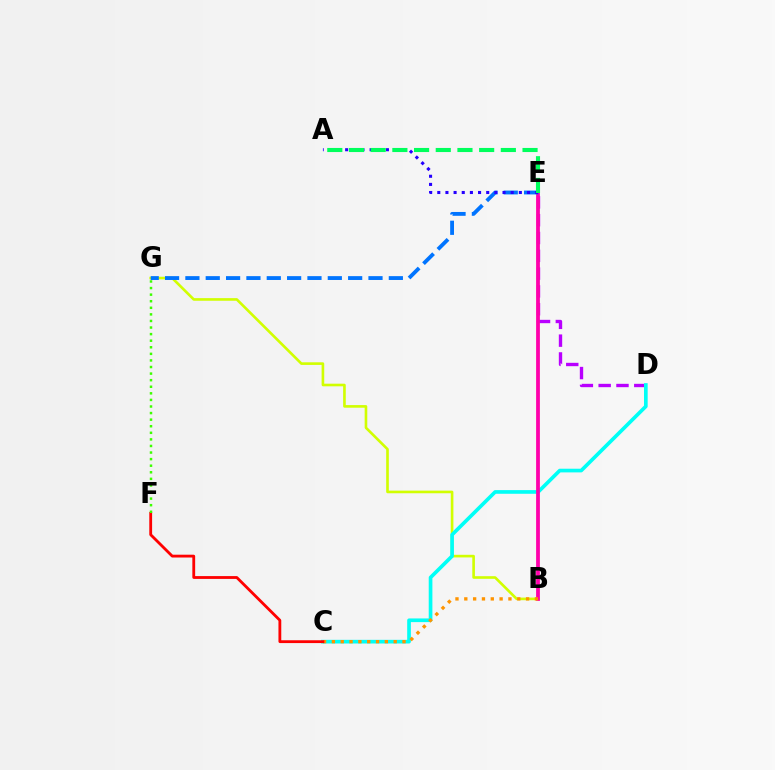{('D', 'E'): [{'color': '#b900ff', 'line_style': 'dashed', 'thickness': 2.42}], ('B', 'G'): [{'color': '#d1ff00', 'line_style': 'solid', 'thickness': 1.89}], ('C', 'D'): [{'color': '#00fff6', 'line_style': 'solid', 'thickness': 2.64}], ('B', 'E'): [{'color': '#ff00ac', 'line_style': 'solid', 'thickness': 2.72}], ('E', 'G'): [{'color': '#0074ff', 'line_style': 'dashed', 'thickness': 2.76}], ('A', 'E'): [{'color': '#2500ff', 'line_style': 'dotted', 'thickness': 2.22}, {'color': '#00ff5c', 'line_style': 'dashed', 'thickness': 2.95}], ('B', 'C'): [{'color': '#ff9400', 'line_style': 'dotted', 'thickness': 2.4}], ('C', 'F'): [{'color': '#ff0000', 'line_style': 'solid', 'thickness': 2.03}], ('F', 'G'): [{'color': '#3dff00', 'line_style': 'dotted', 'thickness': 1.79}]}